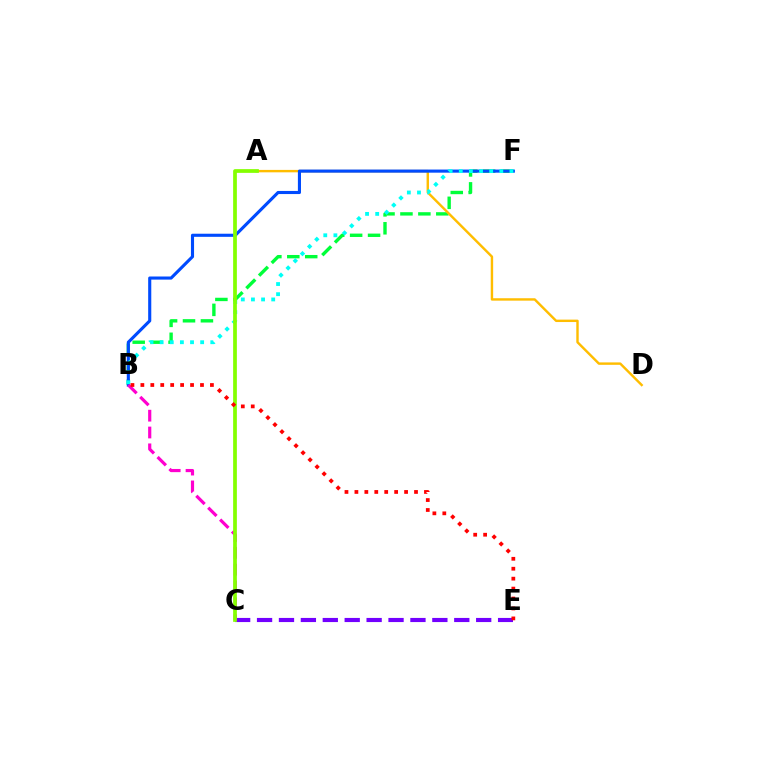{('B', 'F'): [{'color': '#00ff39', 'line_style': 'dashed', 'thickness': 2.44}, {'color': '#004bff', 'line_style': 'solid', 'thickness': 2.24}, {'color': '#00fff6', 'line_style': 'dotted', 'thickness': 2.75}], ('A', 'D'): [{'color': '#ffbd00', 'line_style': 'solid', 'thickness': 1.74}], ('C', 'E'): [{'color': '#7200ff', 'line_style': 'dashed', 'thickness': 2.98}], ('B', 'C'): [{'color': '#ff00cf', 'line_style': 'dashed', 'thickness': 2.29}], ('A', 'C'): [{'color': '#84ff00', 'line_style': 'solid', 'thickness': 2.69}], ('B', 'E'): [{'color': '#ff0000', 'line_style': 'dotted', 'thickness': 2.7}]}